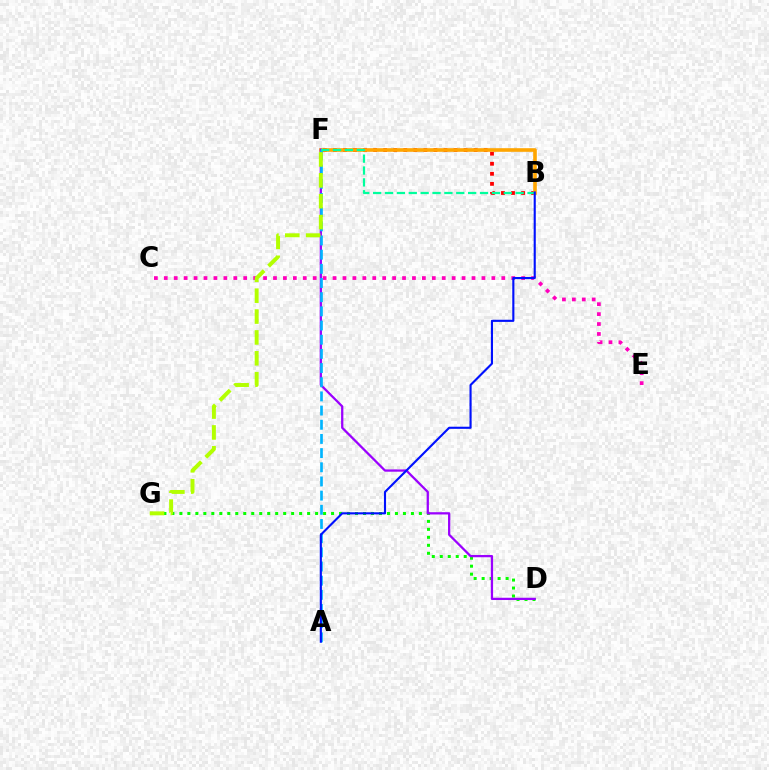{('C', 'E'): [{'color': '#ff00bd', 'line_style': 'dotted', 'thickness': 2.7}], ('B', 'F'): [{'color': '#ff0000', 'line_style': 'dotted', 'thickness': 2.73}, {'color': '#ffa500', 'line_style': 'solid', 'thickness': 2.6}, {'color': '#00ff9d', 'line_style': 'dashed', 'thickness': 1.61}], ('D', 'G'): [{'color': '#08ff00', 'line_style': 'dotted', 'thickness': 2.17}], ('D', 'F'): [{'color': '#9b00ff', 'line_style': 'solid', 'thickness': 1.63}], ('A', 'F'): [{'color': '#00b5ff', 'line_style': 'dashed', 'thickness': 1.93}], ('A', 'B'): [{'color': '#0010ff', 'line_style': 'solid', 'thickness': 1.53}], ('F', 'G'): [{'color': '#b3ff00', 'line_style': 'dashed', 'thickness': 2.84}]}